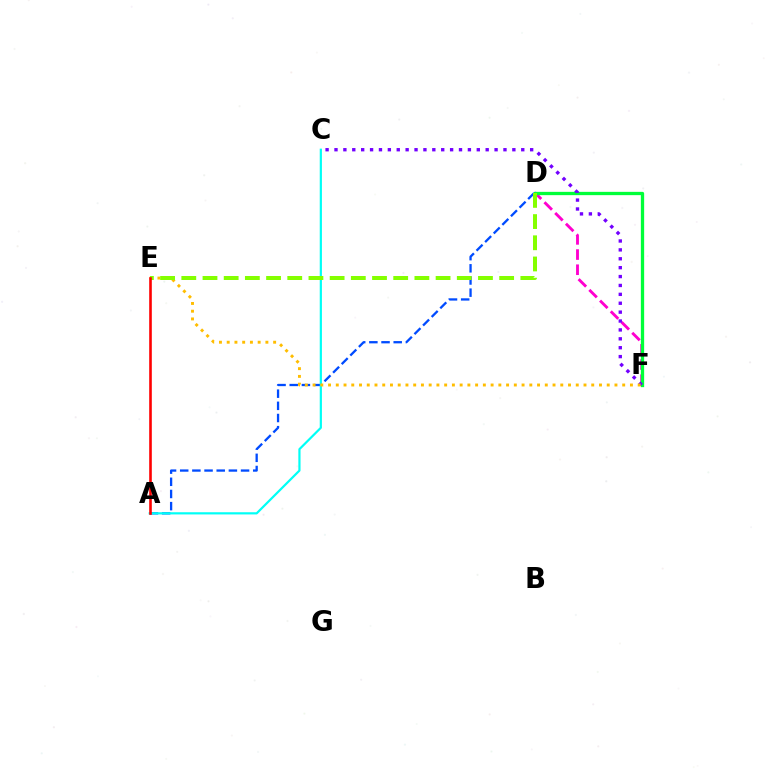{('D', 'F'): [{'color': '#ff00cf', 'line_style': 'dashed', 'thickness': 2.06}, {'color': '#00ff39', 'line_style': 'solid', 'thickness': 2.38}], ('A', 'D'): [{'color': '#004bff', 'line_style': 'dashed', 'thickness': 1.65}], ('C', 'F'): [{'color': '#7200ff', 'line_style': 'dotted', 'thickness': 2.42}], ('A', 'C'): [{'color': '#00fff6', 'line_style': 'solid', 'thickness': 1.58}], ('E', 'F'): [{'color': '#ffbd00', 'line_style': 'dotted', 'thickness': 2.1}], ('D', 'E'): [{'color': '#84ff00', 'line_style': 'dashed', 'thickness': 2.88}], ('A', 'E'): [{'color': '#ff0000', 'line_style': 'solid', 'thickness': 1.88}]}